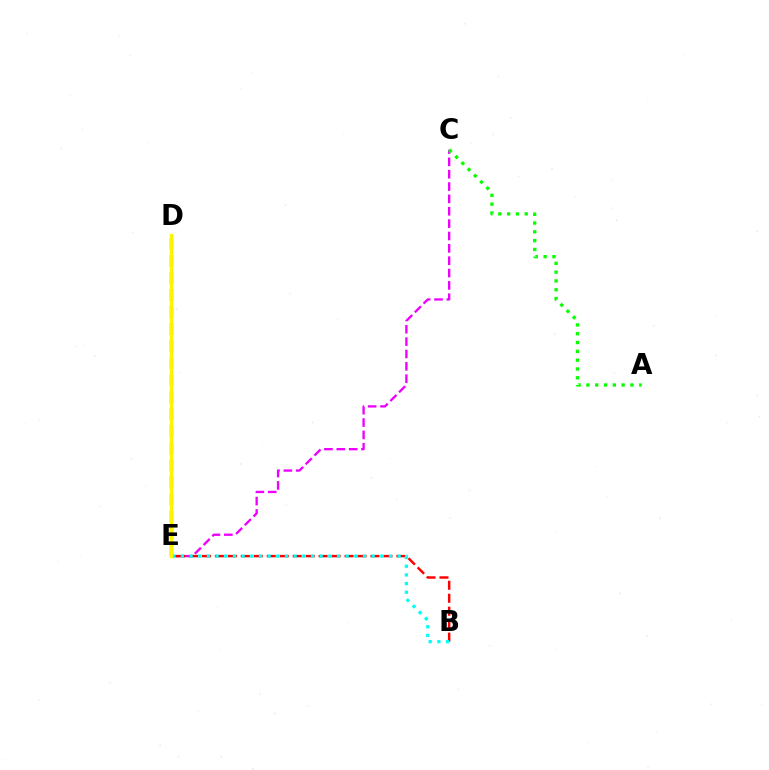{('C', 'E'): [{'color': '#ee00ff', 'line_style': 'dashed', 'thickness': 1.68}], ('B', 'E'): [{'color': '#ff0000', 'line_style': 'dashed', 'thickness': 1.76}, {'color': '#00fff6', 'line_style': 'dotted', 'thickness': 2.36}], ('D', 'E'): [{'color': '#0010ff', 'line_style': 'dashed', 'thickness': 2.31}, {'color': '#fcf500', 'line_style': 'solid', 'thickness': 2.45}], ('A', 'C'): [{'color': '#08ff00', 'line_style': 'dotted', 'thickness': 2.39}]}